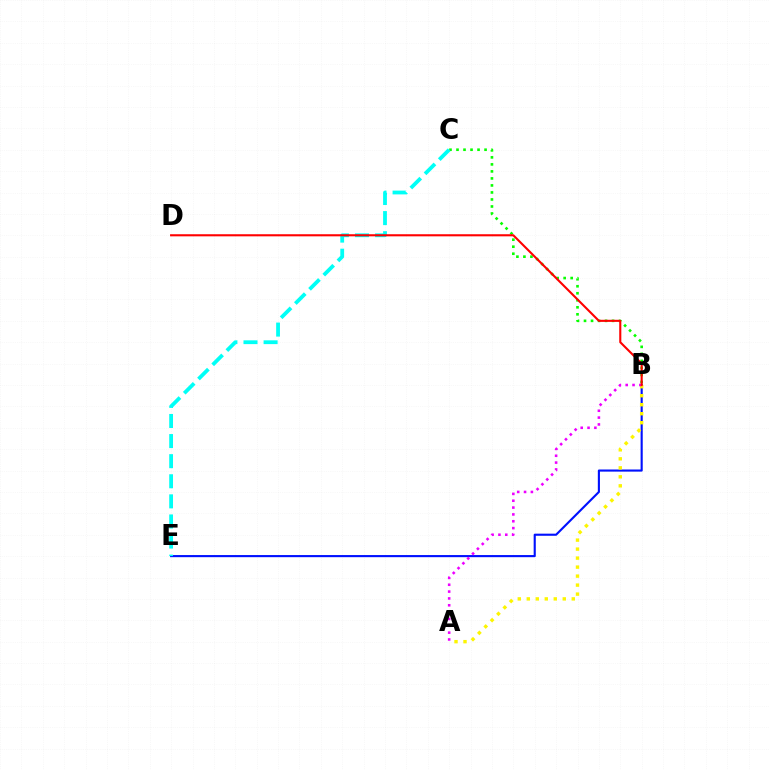{('B', 'E'): [{'color': '#0010ff', 'line_style': 'solid', 'thickness': 1.53}], ('A', 'B'): [{'color': '#fcf500', 'line_style': 'dotted', 'thickness': 2.45}, {'color': '#ee00ff', 'line_style': 'dotted', 'thickness': 1.86}], ('B', 'C'): [{'color': '#08ff00', 'line_style': 'dotted', 'thickness': 1.91}], ('C', 'E'): [{'color': '#00fff6', 'line_style': 'dashed', 'thickness': 2.73}], ('B', 'D'): [{'color': '#ff0000', 'line_style': 'solid', 'thickness': 1.51}]}